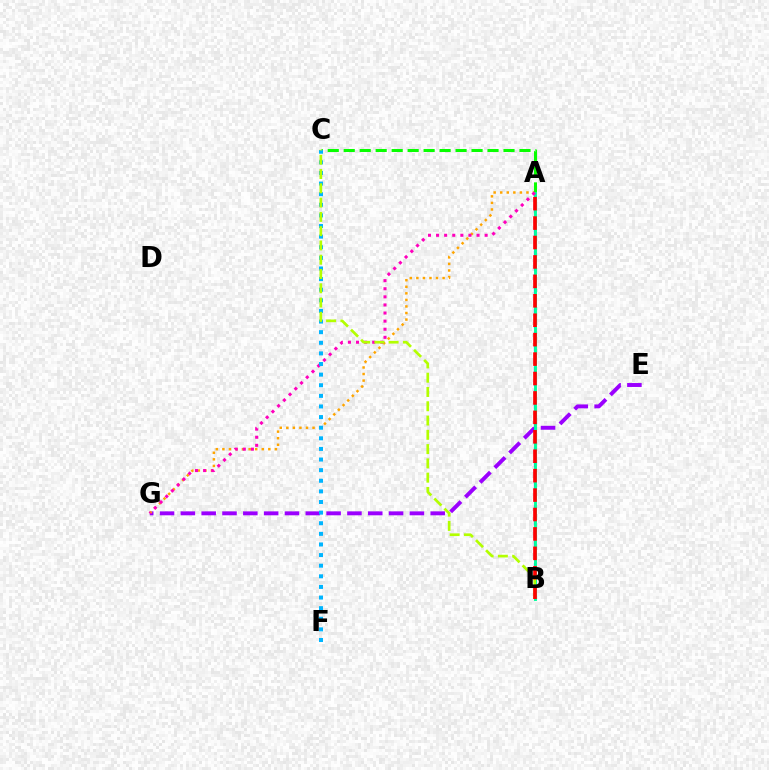{('E', 'G'): [{'color': '#9b00ff', 'line_style': 'dashed', 'thickness': 2.83}], ('A', 'G'): [{'color': '#ffa500', 'line_style': 'dotted', 'thickness': 1.78}, {'color': '#ff00bd', 'line_style': 'dotted', 'thickness': 2.2}], ('A', 'C'): [{'color': '#08ff00', 'line_style': 'dashed', 'thickness': 2.17}], ('A', 'B'): [{'color': '#0010ff', 'line_style': 'dashed', 'thickness': 1.57}, {'color': '#00ff9d', 'line_style': 'solid', 'thickness': 2.1}, {'color': '#ff0000', 'line_style': 'dashed', 'thickness': 2.64}], ('C', 'F'): [{'color': '#00b5ff', 'line_style': 'dotted', 'thickness': 2.88}], ('B', 'C'): [{'color': '#b3ff00', 'line_style': 'dashed', 'thickness': 1.94}]}